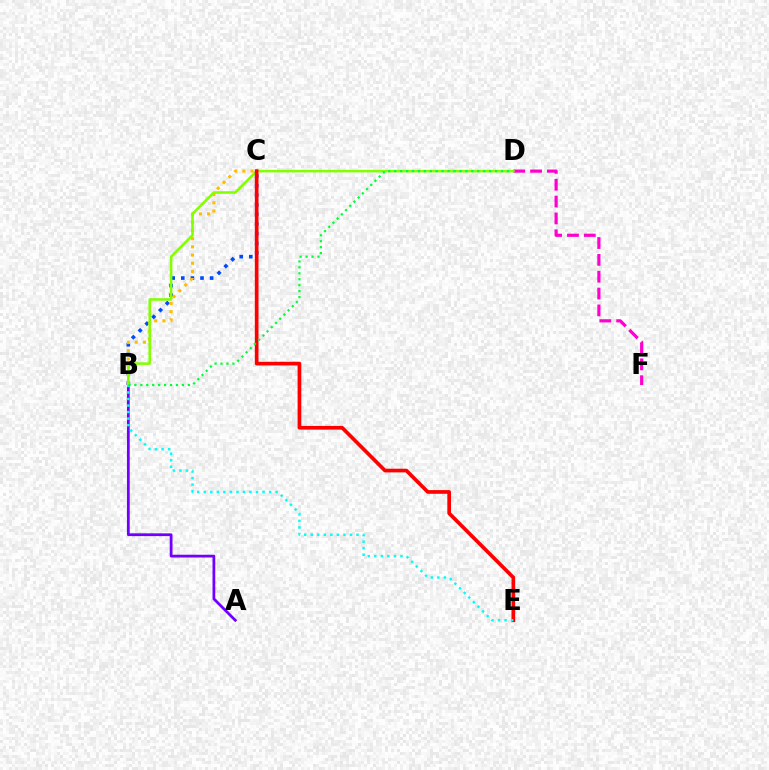{('B', 'C'): [{'color': '#004bff', 'line_style': 'dotted', 'thickness': 2.61}, {'color': '#ffbd00', 'line_style': 'dotted', 'thickness': 2.22}], ('D', 'F'): [{'color': '#ff00cf', 'line_style': 'dashed', 'thickness': 2.29}], ('A', 'B'): [{'color': '#7200ff', 'line_style': 'solid', 'thickness': 1.99}], ('B', 'D'): [{'color': '#84ff00', 'line_style': 'solid', 'thickness': 1.83}, {'color': '#00ff39', 'line_style': 'dotted', 'thickness': 1.61}], ('C', 'E'): [{'color': '#ff0000', 'line_style': 'solid', 'thickness': 2.65}], ('B', 'E'): [{'color': '#00fff6', 'line_style': 'dotted', 'thickness': 1.78}]}